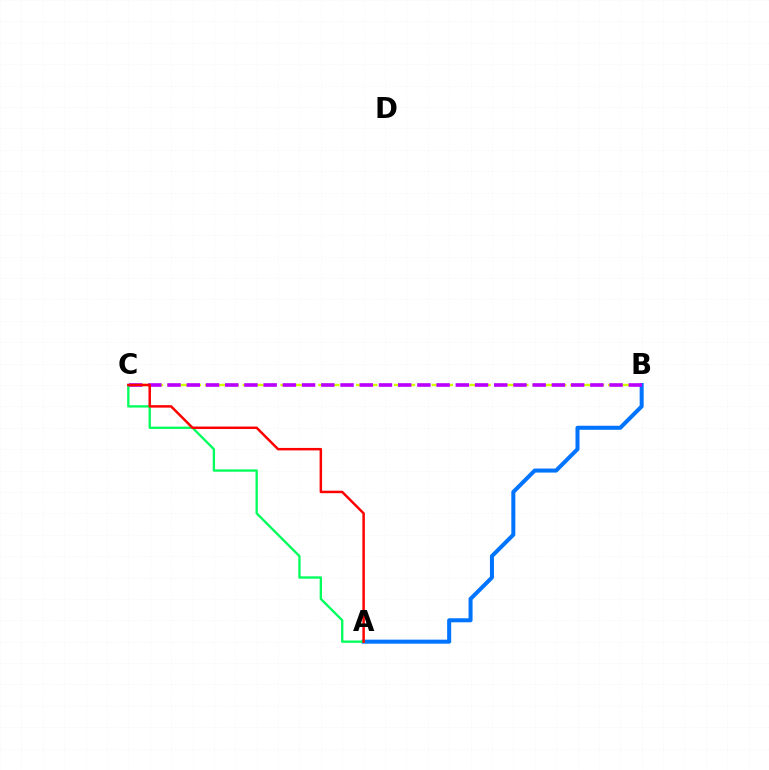{('B', 'C'): [{'color': '#d1ff00', 'line_style': 'dashed', 'thickness': 1.71}, {'color': '#b900ff', 'line_style': 'dashed', 'thickness': 2.61}], ('A', 'B'): [{'color': '#0074ff', 'line_style': 'solid', 'thickness': 2.89}], ('A', 'C'): [{'color': '#00ff5c', 'line_style': 'solid', 'thickness': 1.68}, {'color': '#ff0000', 'line_style': 'solid', 'thickness': 1.78}]}